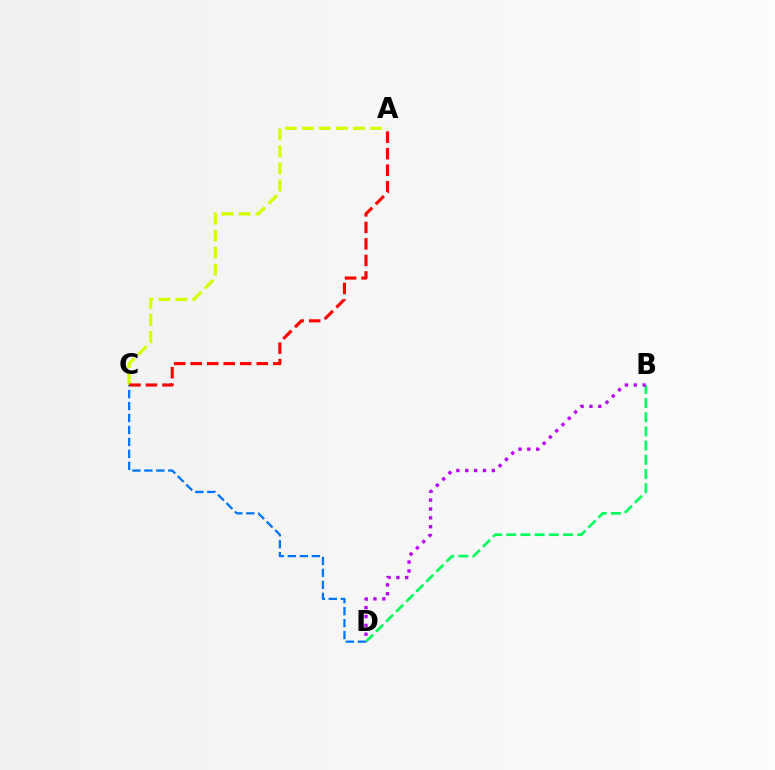{('C', 'D'): [{'color': '#0074ff', 'line_style': 'dashed', 'thickness': 1.62}], ('A', 'C'): [{'color': '#d1ff00', 'line_style': 'dashed', 'thickness': 2.31}, {'color': '#ff0000', 'line_style': 'dashed', 'thickness': 2.24}], ('B', 'D'): [{'color': '#00ff5c', 'line_style': 'dashed', 'thickness': 1.93}, {'color': '#b900ff', 'line_style': 'dotted', 'thickness': 2.41}]}